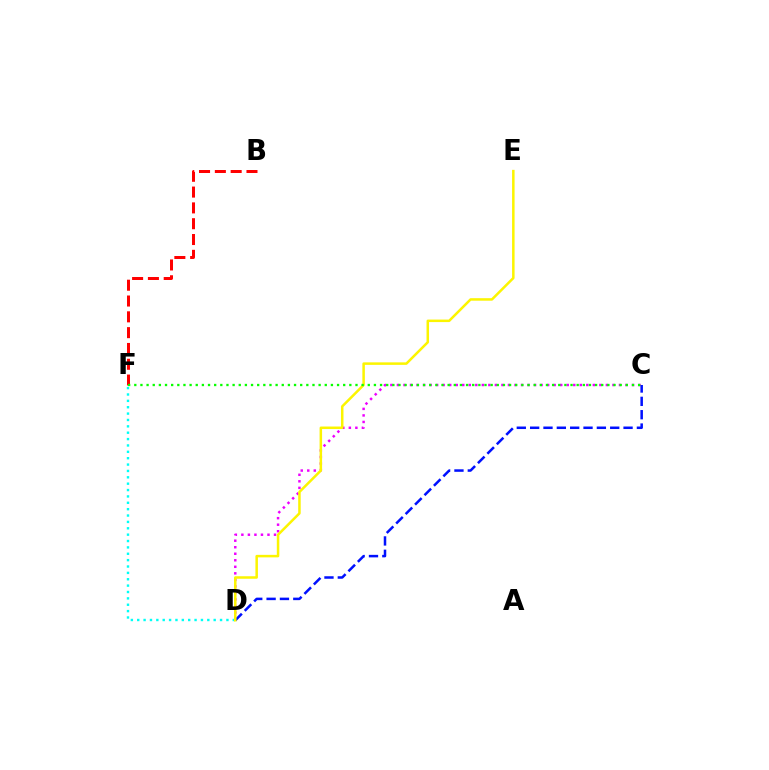{('C', 'D'): [{'color': '#ee00ff', 'line_style': 'dotted', 'thickness': 1.77}, {'color': '#0010ff', 'line_style': 'dashed', 'thickness': 1.81}], ('B', 'F'): [{'color': '#ff0000', 'line_style': 'dashed', 'thickness': 2.15}], ('D', 'F'): [{'color': '#00fff6', 'line_style': 'dotted', 'thickness': 1.73}], ('D', 'E'): [{'color': '#fcf500', 'line_style': 'solid', 'thickness': 1.81}], ('C', 'F'): [{'color': '#08ff00', 'line_style': 'dotted', 'thickness': 1.67}]}